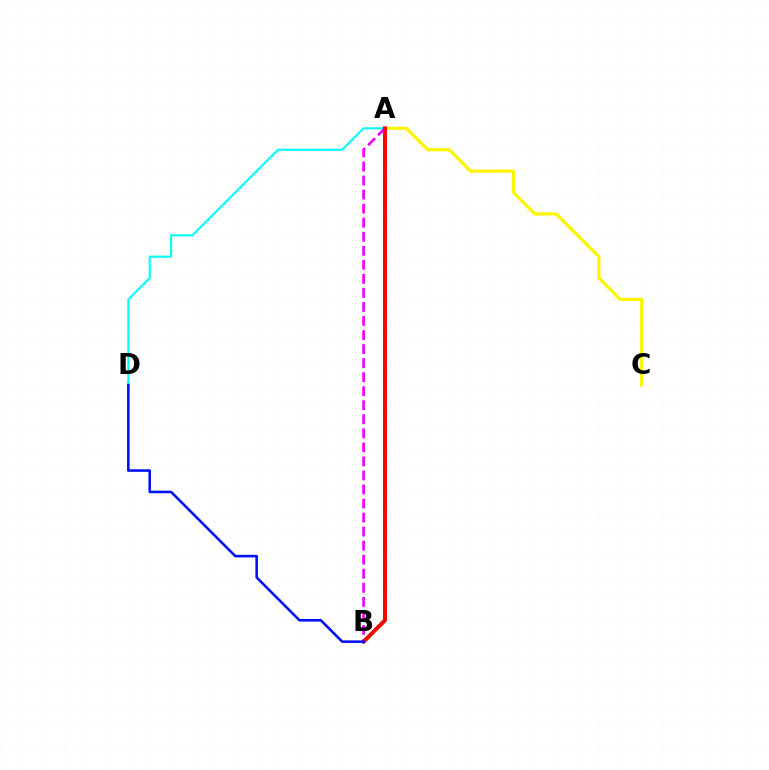{('A', 'B'): [{'color': '#08ff00', 'line_style': 'dashed', 'thickness': 2.62}, {'color': '#ee00ff', 'line_style': 'dashed', 'thickness': 1.91}, {'color': '#ff0000', 'line_style': 'solid', 'thickness': 2.82}], ('A', 'D'): [{'color': '#00fff6', 'line_style': 'solid', 'thickness': 1.52}], ('A', 'C'): [{'color': '#fcf500', 'line_style': 'solid', 'thickness': 2.31}], ('B', 'D'): [{'color': '#0010ff', 'line_style': 'solid', 'thickness': 1.86}]}